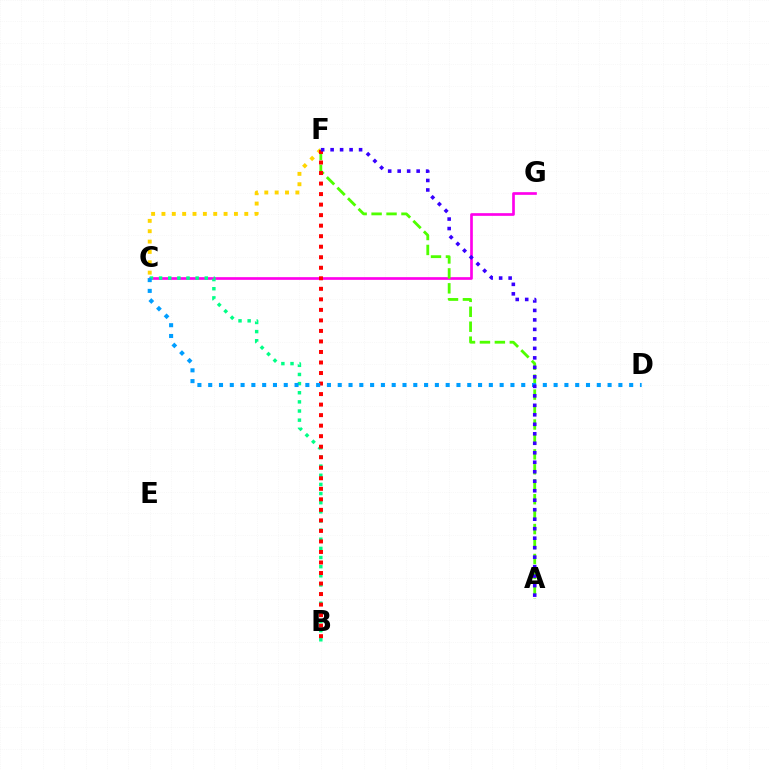{('C', 'F'): [{'color': '#ffd500', 'line_style': 'dotted', 'thickness': 2.81}], ('C', 'G'): [{'color': '#ff00ed', 'line_style': 'solid', 'thickness': 1.93}], ('B', 'C'): [{'color': '#00ff86', 'line_style': 'dotted', 'thickness': 2.48}], ('A', 'F'): [{'color': '#4fff00', 'line_style': 'dashed', 'thickness': 2.03}, {'color': '#3700ff', 'line_style': 'dotted', 'thickness': 2.58}], ('B', 'F'): [{'color': '#ff0000', 'line_style': 'dotted', 'thickness': 2.86}], ('C', 'D'): [{'color': '#009eff', 'line_style': 'dotted', 'thickness': 2.93}]}